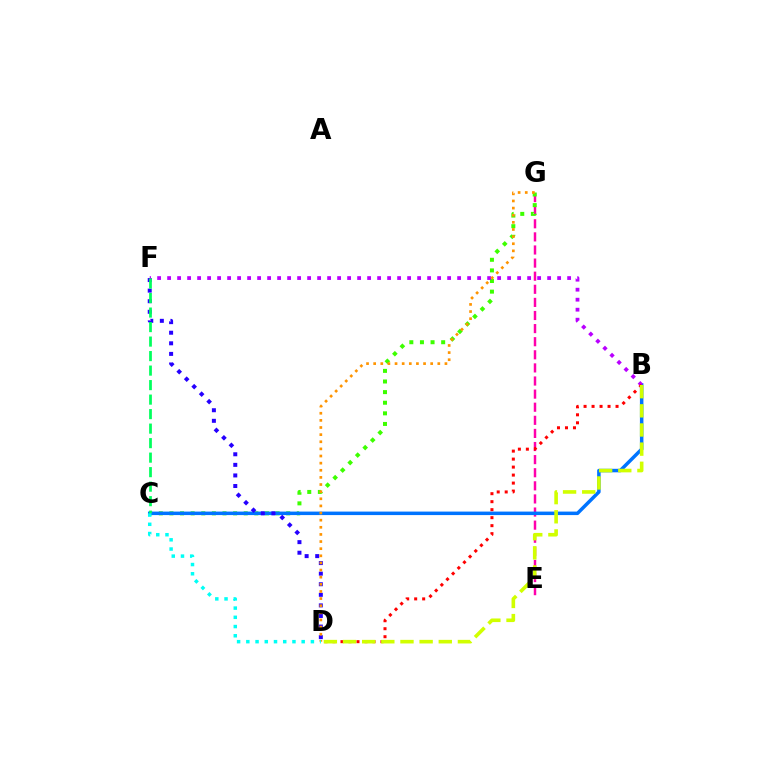{('E', 'G'): [{'color': '#ff00ac', 'line_style': 'dashed', 'thickness': 1.78}], ('C', 'G'): [{'color': '#3dff00', 'line_style': 'dotted', 'thickness': 2.88}], ('B', 'C'): [{'color': '#0074ff', 'line_style': 'solid', 'thickness': 2.52}], ('D', 'F'): [{'color': '#2500ff', 'line_style': 'dotted', 'thickness': 2.87}], ('B', 'F'): [{'color': '#b900ff', 'line_style': 'dotted', 'thickness': 2.72}], ('C', 'F'): [{'color': '#00ff5c', 'line_style': 'dashed', 'thickness': 1.97}], ('B', 'D'): [{'color': '#ff0000', 'line_style': 'dotted', 'thickness': 2.17}, {'color': '#d1ff00', 'line_style': 'dashed', 'thickness': 2.6}], ('D', 'G'): [{'color': '#ff9400', 'line_style': 'dotted', 'thickness': 1.94}], ('C', 'D'): [{'color': '#00fff6', 'line_style': 'dotted', 'thickness': 2.51}]}